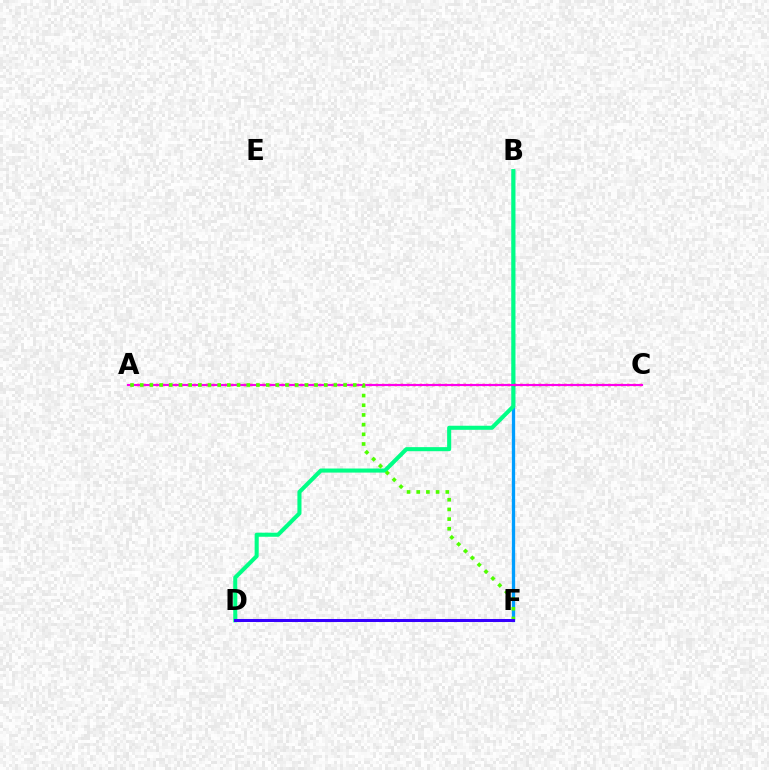{('B', 'F'): [{'color': '#009eff', 'line_style': 'solid', 'thickness': 2.38}], ('B', 'D'): [{'color': '#00ff86', 'line_style': 'solid', 'thickness': 2.93}], ('A', 'C'): [{'color': '#ff0000', 'line_style': 'dotted', 'thickness': 1.71}, {'color': '#ff00ed', 'line_style': 'solid', 'thickness': 1.53}], ('D', 'F'): [{'color': '#ffd500', 'line_style': 'solid', 'thickness': 2.07}, {'color': '#3700ff', 'line_style': 'solid', 'thickness': 2.18}], ('A', 'F'): [{'color': '#4fff00', 'line_style': 'dotted', 'thickness': 2.63}]}